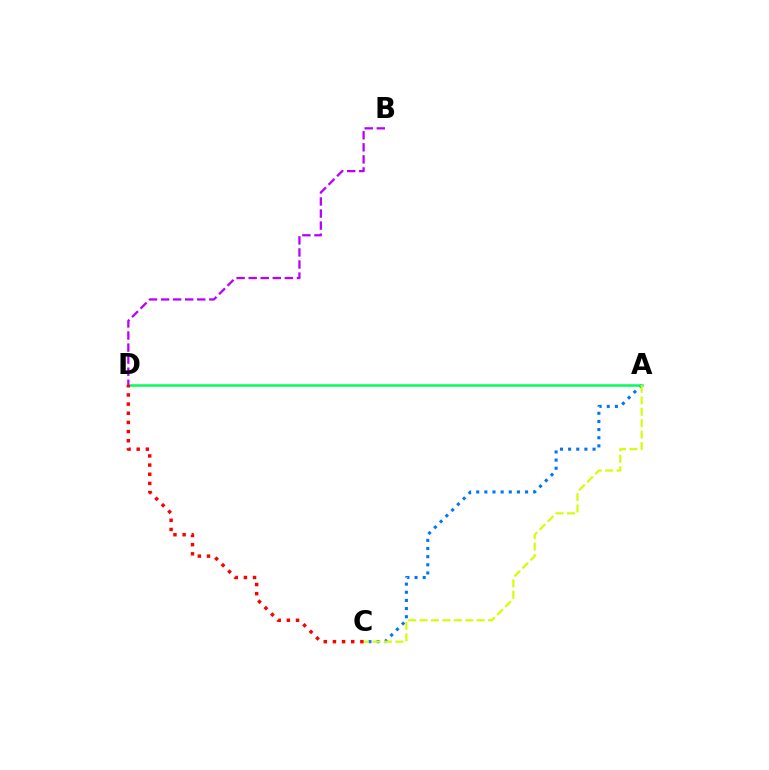{('A', 'C'): [{'color': '#0074ff', 'line_style': 'dotted', 'thickness': 2.21}, {'color': '#d1ff00', 'line_style': 'dashed', 'thickness': 1.55}], ('A', 'D'): [{'color': '#00ff5c', 'line_style': 'solid', 'thickness': 1.82}], ('B', 'D'): [{'color': '#b900ff', 'line_style': 'dashed', 'thickness': 1.64}], ('C', 'D'): [{'color': '#ff0000', 'line_style': 'dotted', 'thickness': 2.49}]}